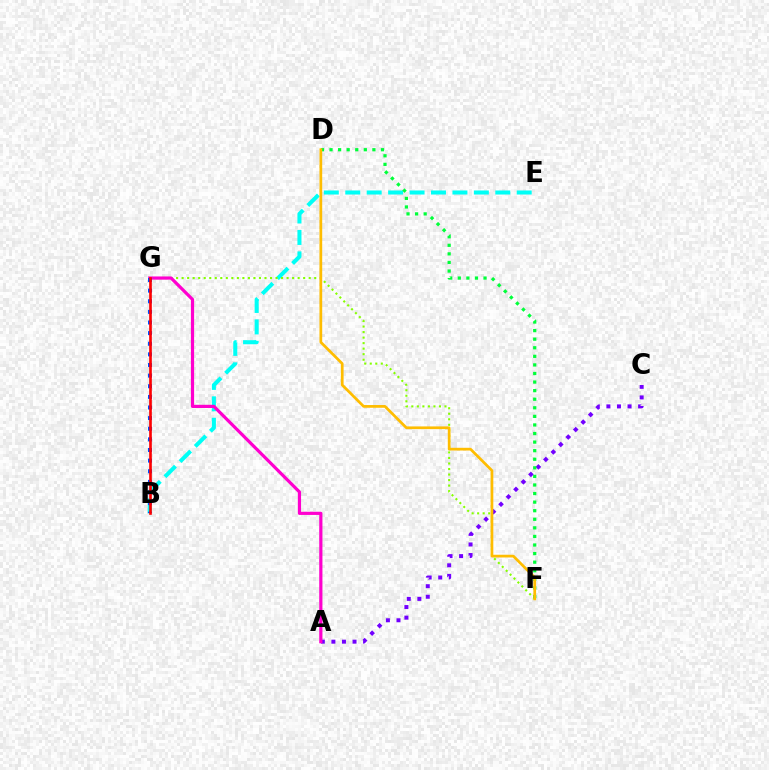{('B', 'E'): [{'color': '#00fff6', 'line_style': 'dashed', 'thickness': 2.91}], ('F', 'G'): [{'color': '#84ff00', 'line_style': 'dotted', 'thickness': 1.5}], ('A', 'C'): [{'color': '#7200ff', 'line_style': 'dotted', 'thickness': 2.87}], ('D', 'F'): [{'color': '#00ff39', 'line_style': 'dotted', 'thickness': 2.33}, {'color': '#ffbd00', 'line_style': 'solid', 'thickness': 1.96}], ('A', 'G'): [{'color': '#ff00cf', 'line_style': 'solid', 'thickness': 2.31}], ('B', 'G'): [{'color': '#004bff', 'line_style': 'dotted', 'thickness': 2.89}, {'color': '#ff0000', 'line_style': 'solid', 'thickness': 1.9}]}